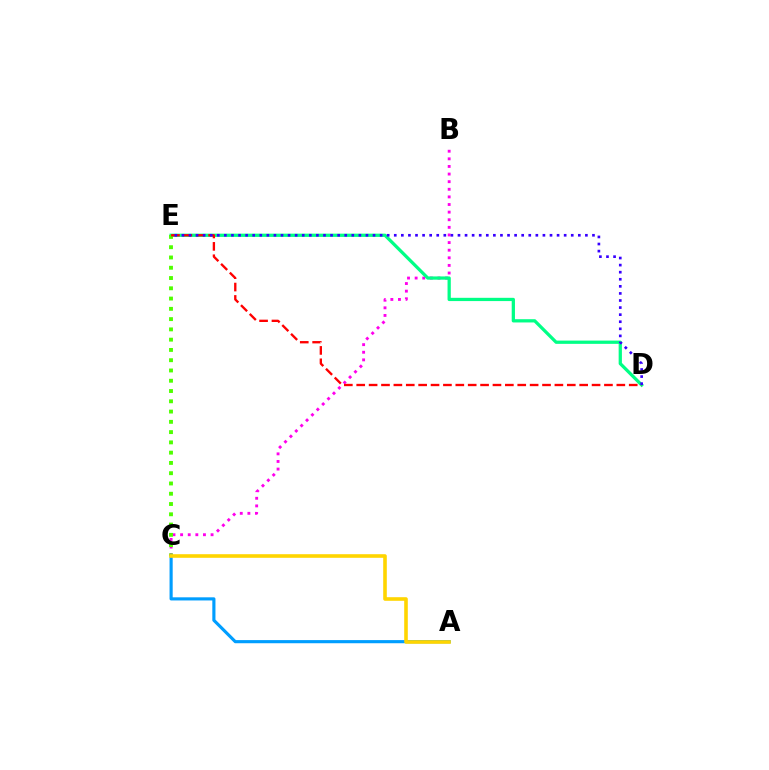{('B', 'C'): [{'color': '#ff00ed', 'line_style': 'dotted', 'thickness': 2.07}], ('D', 'E'): [{'color': '#00ff86', 'line_style': 'solid', 'thickness': 2.34}, {'color': '#ff0000', 'line_style': 'dashed', 'thickness': 1.68}, {'color': '#3700ff', 'line_style': 'dotted', 'thickness': 1.92}], ('C', 'E'): [{'color': '#4fff00', 'line_style': 'dotted', 'thickness': 2.79}], ('A', 'C'): [{'color': '#009eff', 'line_style': 'solid', 'thickness': 2.26}, {'color': '#ffd500', 'line_style': 'solid', 'thickness': 2.6}]}